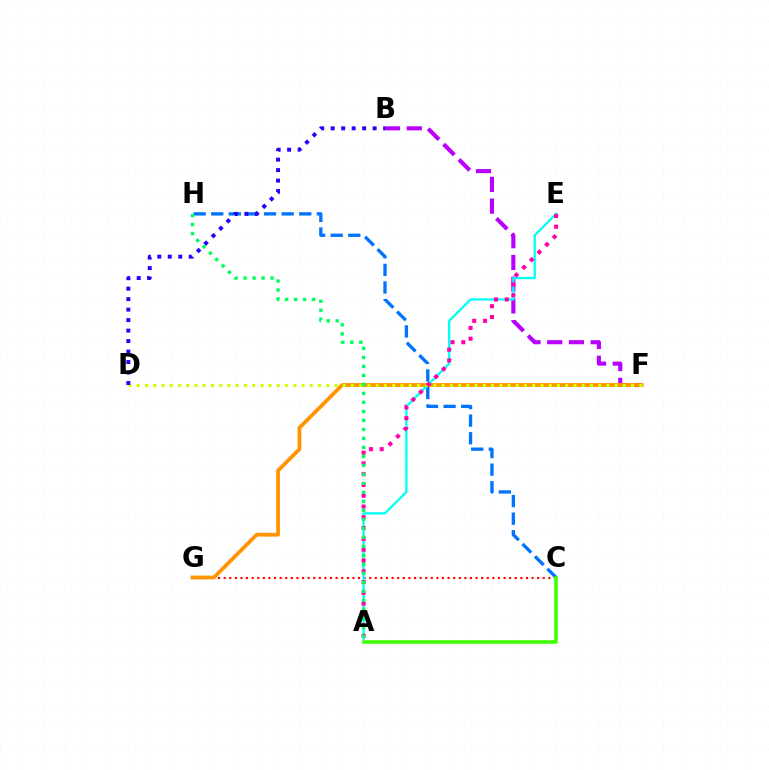{('C', 'H'): [{'color': '#0074ff', 'line_style': 'dashed', 'thickness': 2.39}], ('C', 'G'): [{'color': '#ff0000', 'line_style': 'dotted', 'thickness': 1.52}], ('B', 'F'): [{'color': '#b900ff', 'line_style': 'dashed', 'thickness': 2.95}], ('F', 'G'): [{'color': '#ff9400', 'line_style': 'solid', 'thickness': 2.73}], ('A', 'E'): [{'color': '#00fff6', 'line_style': 'solid', 'thickness': 1.65}, {'color': '#ff00ac', 'line_style': 'dotted', 'thickness': 2.93}], ('D', 'F'): [{'color': '#d1ff00', 'line_style': 'dotted', 'thickness': 2.24}], ('B', 'D'): [{'color': '#2500ff', 'line_style': 'dotted', 'thickness': 2.85}], ('A', 'C'): [{'color': '#3dff00', 'line_style': 'solid', 'thickness': 2.55}], ('A', 'H'): [{'color': '#00ff5c', 'line_style': 'dotted', 'thickness': 2.44}]}